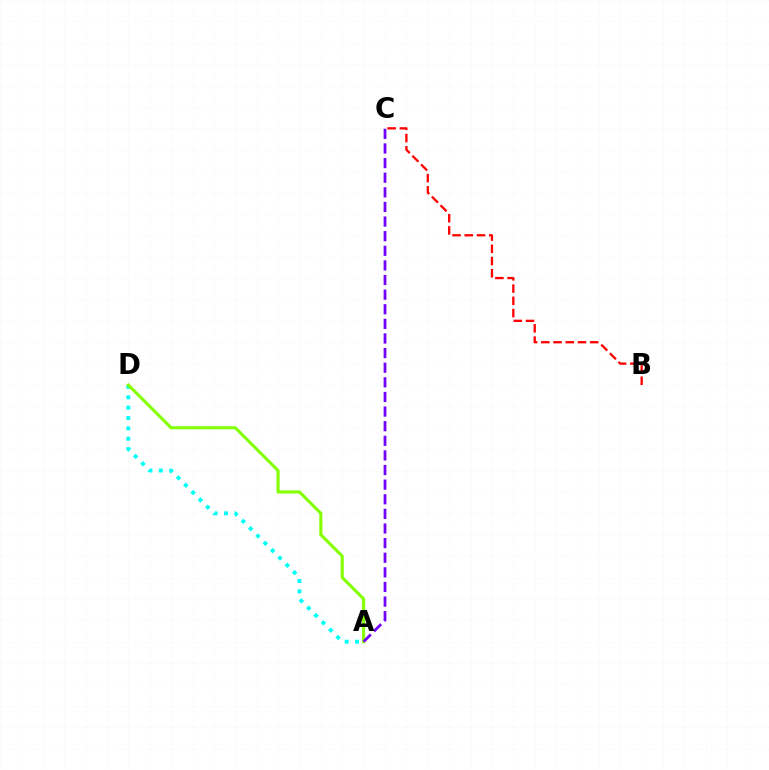{('A', 'D'): [{'color': '#00fff6', 'line_style': 'dotted', 'thickness': 2.81}, {'color': '#84ff00', 'line_style': 'solid', 'thickness': 2.22}], ('B', 'C'): [{'color': '#ff0000', 'line_style': 'dashed', 'thickness': 1.66}], ('A', 'C'): [{'color': '#7200ff', 'line_style': 'dashed', 'thickness': 1.99}]}